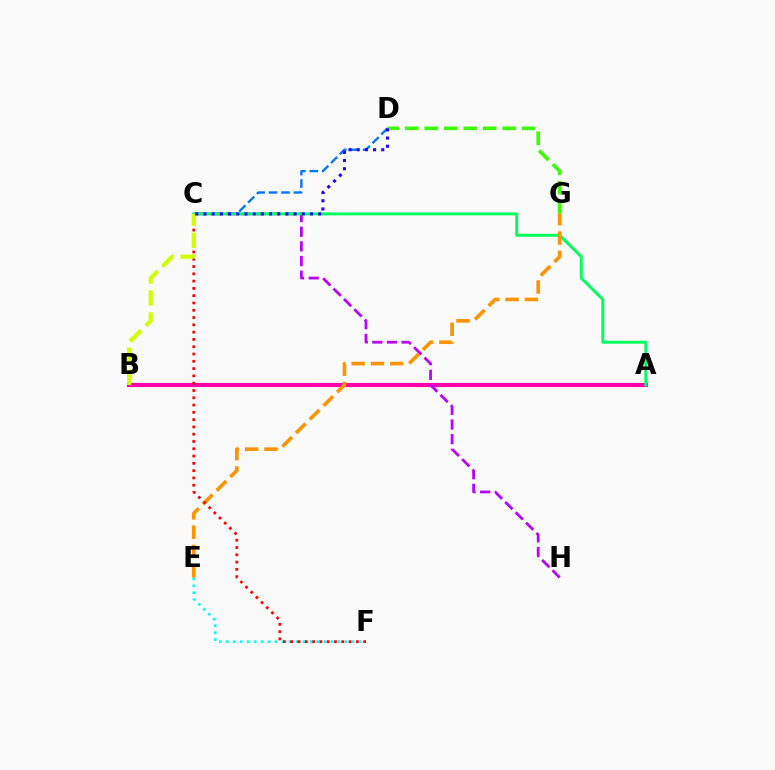{('A', 'B'): [{'color': '#ff00ac', 'line_style': 'solid', 'thickness': 2.99}], ('E', 'F'): [{'color': '#00fff6', 'line_style': 'dotted', 'thickness': 1.9}], ('C', 'H'): [{'color': '#b900ff', 'line_style': 'dashed', 'thickness': 1.99}], ('C', 'D'): [{'color': '#0074ff', 'line_style': 'dashed', 'thickness': 1.69}, {'color': '#2500ff', 'line_style': 'dotted', 'thickness': 2.23}], ('A', 'C'): [{'color': '#00ff5c', 'line_style': 'solid', 'thickness': 2.12}], ('E', 'G'): [{'color': '#ff9400', 'line_style': 'dashed', 'thickness': 2.62}], ('C', 'F'): [{'color': '#ff0000', 'line_style': 'dotted', 'thickness': 1.98}], ('B', 'C'): [{'color': '#d1ff00', 'line_style': 'dashed', 'thickness': 3.0}], ('D', 'G'): [{'color': '#3dff00', 'line_style': 'dashed', 'thickness': 2.64}]}